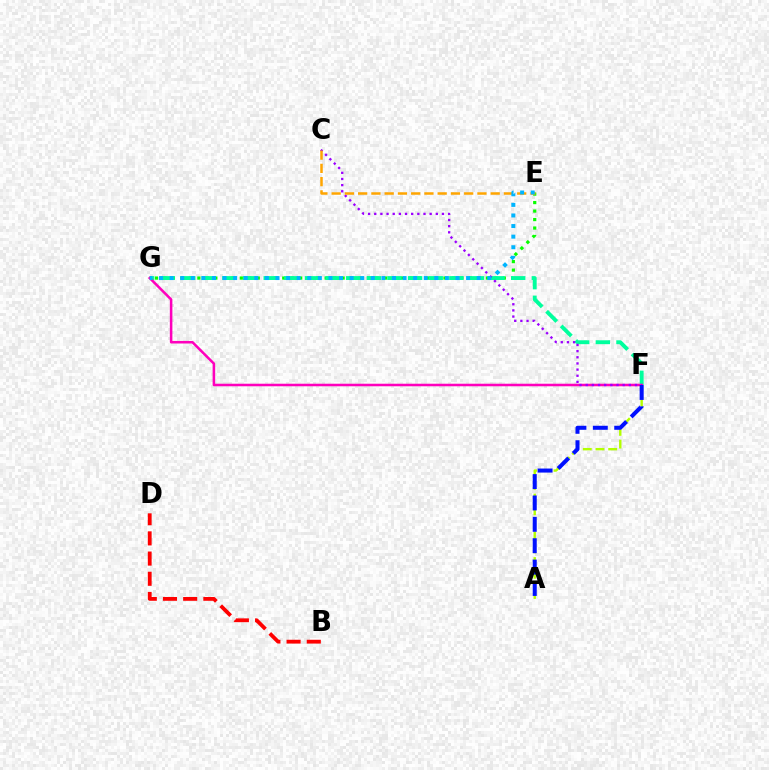{('E', 'G'): [{'color': '#08ff00', 'line_style': 'dotted', 'thickness': 2.31}, {'color': '#00b5ff', 'line_style': 'dotted', 'thickness': 2.88}], ('F', 'G'): [{'color': '#00ff9d', 'line_style': 'dashed', 'thickness': 2.8}, {'color': '#ff00bd', 'line_style': 'solid', 'thickness': 1.83}], ('A', 'F'): [{'color': '#b3ff00', 'line_style': 'dashed', 'thickness': 1.73}, {'color': '#0010ff', 'line_style': 'dashed', 'thickness': 2.9}], ('B', 'D'): [{'color': '#ff0000', 'line_style': 'dashed', 'thickness': 2.74}], ('C', 'F'): [{'color': '#9b00ff', 'line_style': 'dotted', 'thickness': 1.67}], ('C', 'E'): [{'color': '#ffa500', 'line_style': 'dashed', 'thickness': 1.8}]}